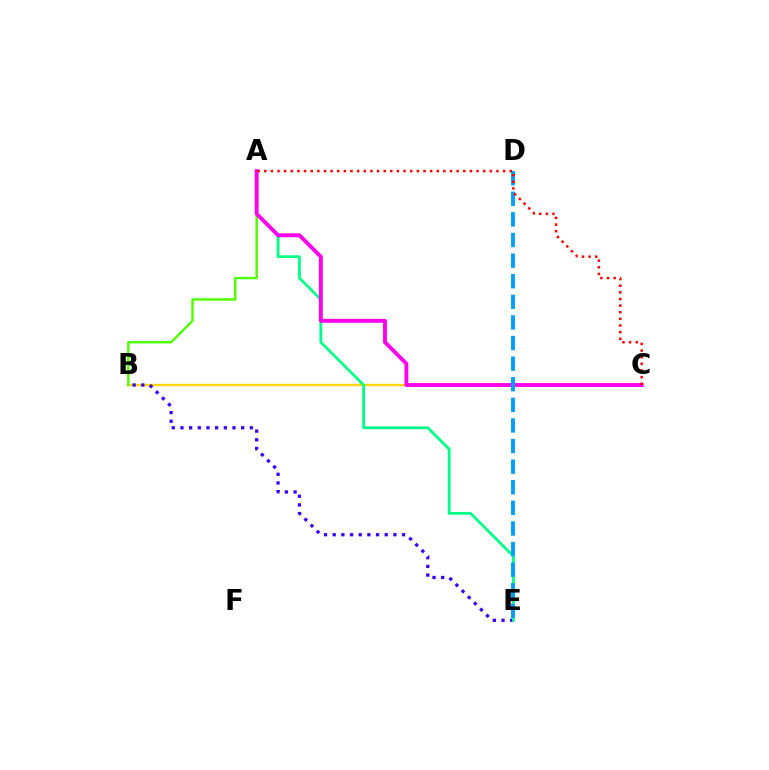{('B', 'C'): [{'color': '#ffd500', 'line_style': 'solid', 'thickness': 1.68}], ('A', 'B'): [{'color': '#4fff00', 'line_style': 'solid', 'thickness': 1.76}], ('B', 'E'): [{'color': '#3700ff', 'line_style': 'dotted', 'thickness': 2.36}], ('A', 'E'): [{'color': '#00ff86', 'line_style': 'solid', 'thickness': 2.01}], ('A', 'C'): [{'color': '#ff00ed', 'line_style': 'solid', 'thickness': 2.8}, {'color': '#ff0000', 'line_style': 'dotted', 'thickness': 1.8}], ('D', 'E'): [{'color': '#009eff', 'line_style': 'dashed', 'thickness': 2.8}]}